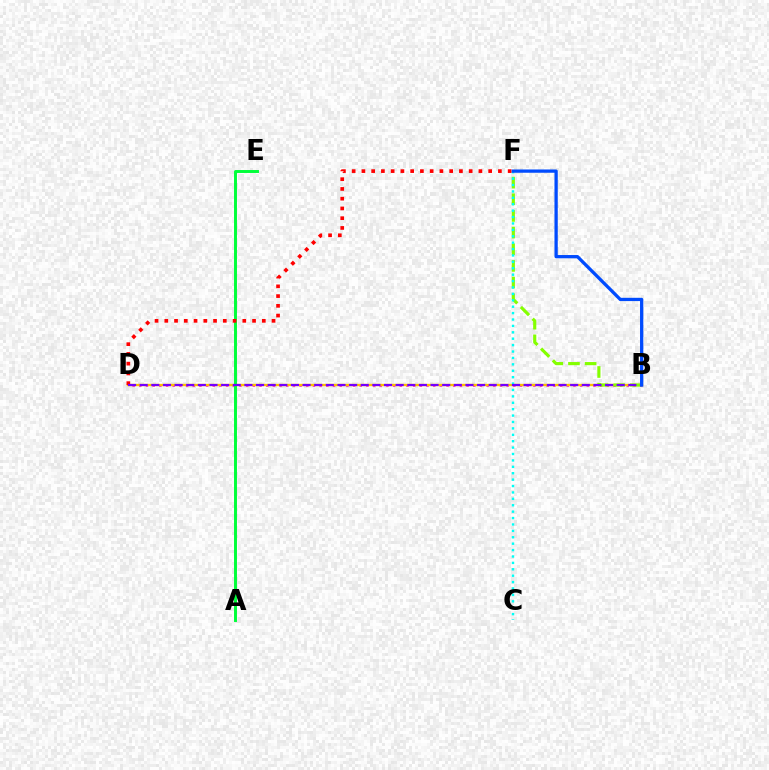{('B', 'D'): [{'color': '#ff00cf', 'line_style': 'dotted', 'thickness': 1.81}, {'color': '#ffbd00', 'line_style': 'solid', 'thickness': 1.69}, {'color': '#7200ff', 'line_style': 'dashed', 'thickness': 1.58}], ('B', 'F'): [{'color': '#84ff00', 'line_style': 'dashed', 'thickness': 2.26}, {'color': '#004bff', 'line_style': 'solid', 'thickness': 2.36}], ('A', 'E'): [{'color': '#00ff39', 'line_style': 'solid', 'thickness': 2.12}], ('C', 'F'): [{'color': '#00fff6', 'line_style': 'dotted', 'thickness': 1.74}], ('D', 'F'): [{'color': '#ff0000', 'line_style': 'dotted', 'thickness': 2.65}]}